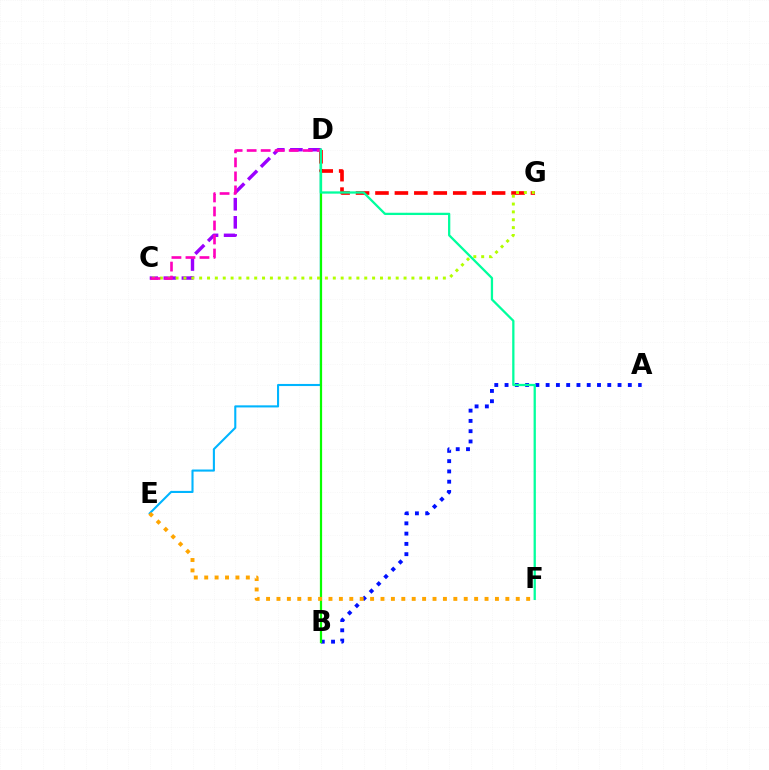{('D', 'E'): [{'color': '#00b5ff', 'line_style': 'solid', 'thickness': 1.51}], ('C', 'D'): [{'color': '#9b00ff', 'line_style': 'dashed', 'thickness': 2.46}, {'color': '#ff00bd', 'line_style': 'dashed', 'thickness': 1.9}], ('A', 'B'): [{'color': '#0010ff', 'line_style': 'dotted', 'thickness': 2.79}], ('B', 'D'): [{'color': '#08ff00', 'line_style': 'solid', 'thickness': 1.6}], ('E', 'F'): [{'color': '#ffa500', 'line_style': 'dotted', 'thickness': 2.83}], ('D', 'G'): [{'color': '#ff0000', 'line_style': 'dashed', 'thickness': 2.64}], ('C', 'G'): [{'color': '#b3ff00', 'line_style': 'dotted', 'thickness': 2.14}], ('D', 'F'): [{'color': '#00ff9d', 'line_style': 'solid', 'thickness': 1.64}]}